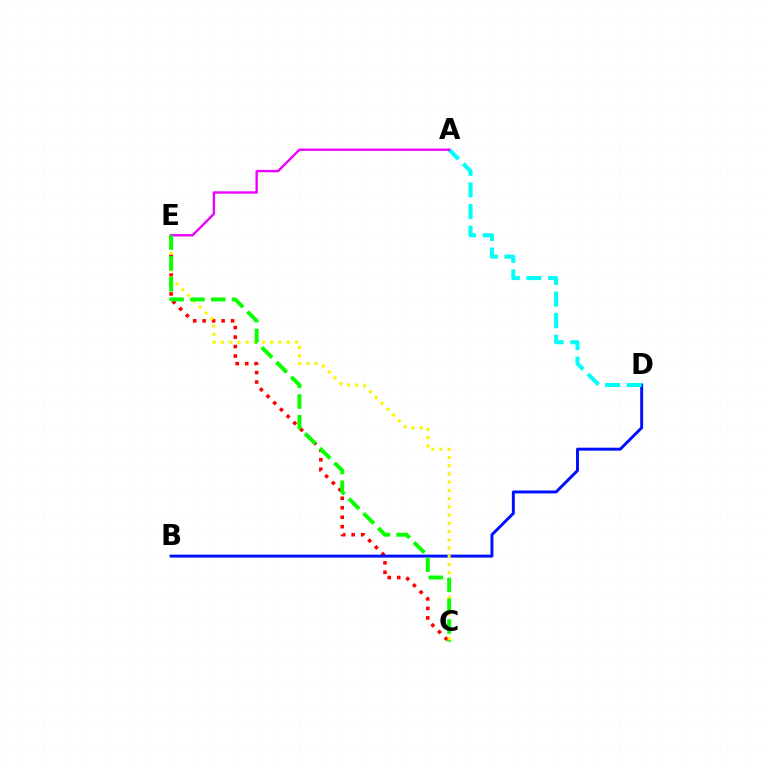{('C', 'E'): [{'color': '#ff0000', 'line_style': 'dotted', 'thickness': 2.58}, {'color': '#fcf500', 'line_style': 'dotted', 'thickness': 2.24}, {'color': '#08ff00', 'line_style': 'dashed', 'thickness': 2.83}], ('B', 'D'): [{'color': '#0010ff', 'line_style': 'solid', 'thickness': 2.12}], ('A', 'D'): [{'color': '#00fff6', 'line_style': 'dashed', 'thickness': 2.94}], ('A', 'E'): [{'color': '#ee00ff', 'line_style': 'solid', 'thickness': 1.71}]}